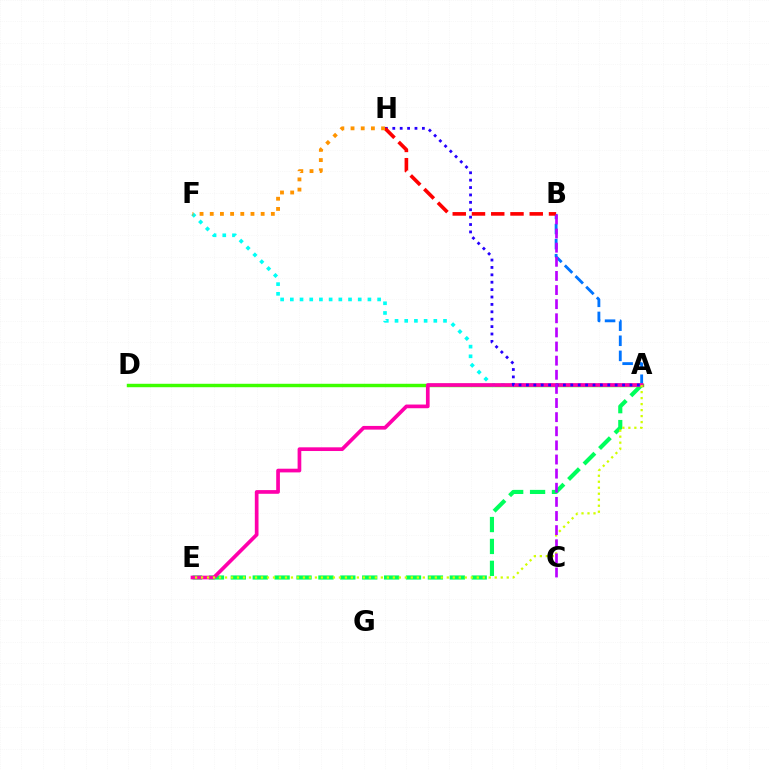{('A', 'B'): [{'color': '#0074ff', 'line_style': 'dashed', 'thickness': 2.05}], ('A', 'E'): [{'color': '#00ff5c', 'line_style': 'dashed', 'thickness': 2.97}, {'color': '#ff00ac', 'line_style': 'solid', 'thickness': 2.66}, {'color': '#d1ff00', 'line_style': 'dotted', 'thickness': 1.63}], ('A', 'D'): [{'color': '#3dff00', 'line_style': 'solid', 'thickness': 2.48}], ('A', 'F'): [{'color': '#00fff6', 'line_style': 'dotted', 'thickness': 2.63}], ('A', 'H'): [{'color': '#2500ff', 'line_style': 'dotted', 'thickness': 2.01}], ('B', 'H'): [{'color': '#ff0000', 'line_style': 'dashed', 'thickness': 2.62}], ('B', 'C'): [{'color': '#b900ff', 'line_style': 'dashed', 'thickness': 1.92}], ('F', 'H'): [{'color': '#ff9400', 'line_style': 'dotted', 'thickness': 2.77}]}